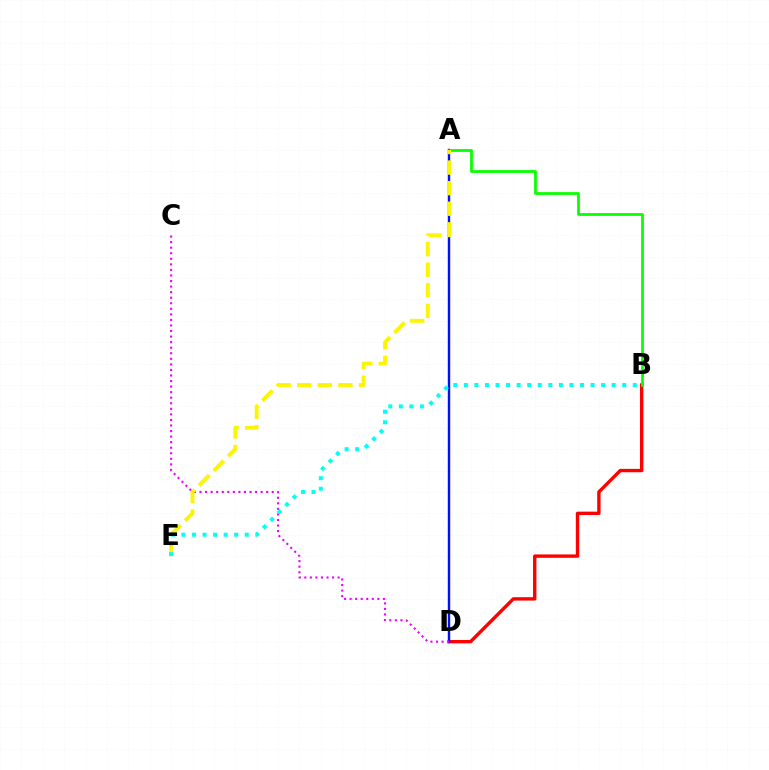{('B', 'D'): [{'color': '#ff0000', 'line_style': 'solid', 'thickness': 2.43}], ('A', 'B'): [{'color': '#08ff00', 'line_style': 'solid', 'thickness': 1.99}], ('A', 'D'): [{'color': '#0010ff', 'line_style': 'solid', 'thickness': 1.74}], ('C', 'D'): [{'color': '#ee00ff', 'line_style': 'dotted', 'thickness': 1.51}], ('A', 'E'): [{'color': '#fcf500', 'line_style': 'dashed', 'thickness': 2.8}], ('B', 'E'): [{'color': '#00fff6', 'line_style': 'dotted', 'thickness': 2.87}]}